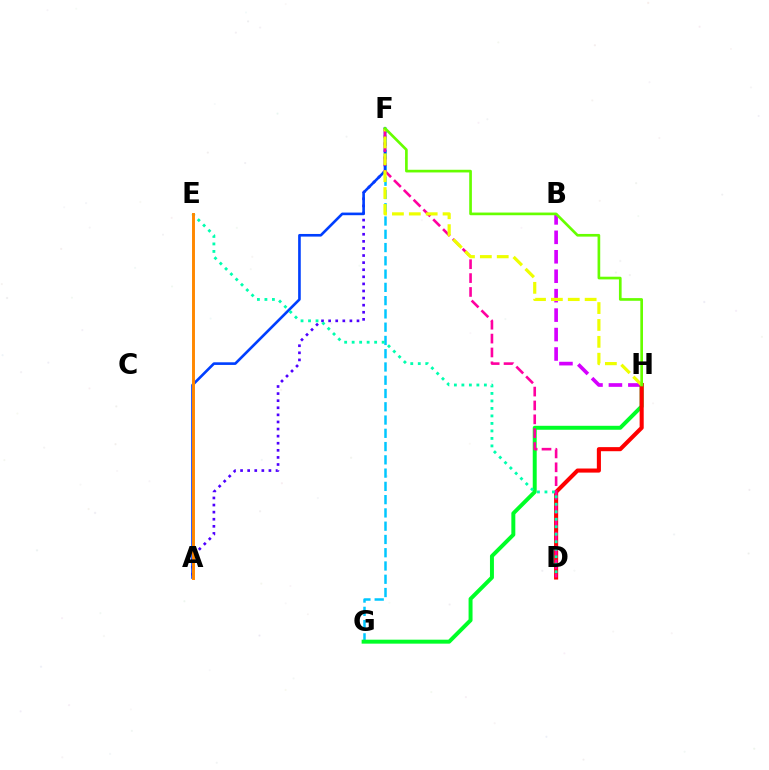{('A', 'F'): [{'color': '#4f00ff', 'line_style': 'dotted', 'thickness': 1.93}, {'color': '#003fff', 'line_style': 'solid', 'thickness': 1.89}], ('B', 'H'): [{'color': '#d600ff', 'line_style': 'dashed', 'thickness': 2.64}], ('F', 'G'): [{'color': '#00c7ff', 'line_style': 'dashed', 'thickness': 1.8}], ('G', 'H'): [{'color': '#00ff27', 'line_style': 'solid', 'thickness': 2.85}], ('D', 'H'): [{'color': '#ff0000', 'line_style': 'solid', 'thickness': 2.94}], ('D', 'F'): [{'color': '#ff00a0', 'line_style': 'dashed', 'thickness': 1.88}], ('D', 'E'): [{'color': '#00ffaf', 'line_style': 'dotted', 'thickness': 2.04}], ('F', 'H'): [{'color': '#eeff00', 'line_style': 'dashed', 'thickness': 2.29}, {'color': '#66ff00', 'line_style': 'solid', 'thickness': 1.93}], ('A', 'E'): [{'color': '#ff8800', 'line_style': 'solid', 'thickness': 2.12}]}